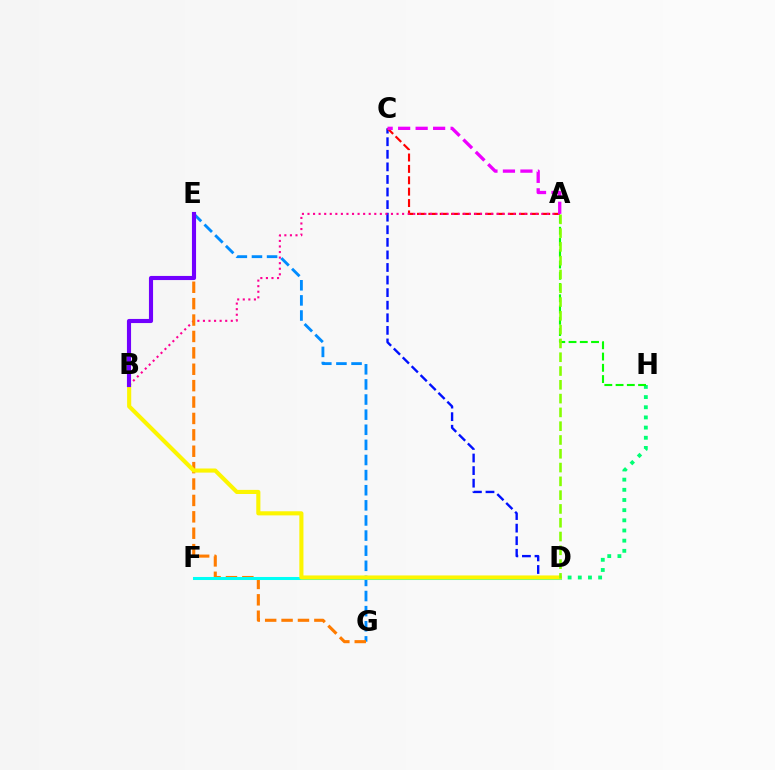{('C', 'D'): [{'color': '#0010ff', 'line_style': 'dashed', 'thickness': 1.71}], ('D', 'H'): [{'color': '#00ff74', 'line_style': 'dotted', 'thickness': 2.76}], ('A', 'H'): [{'color': '#08ff00', 'line_style': 'dashed', 'thickness': 1.53}], ('E', 'G'): [{'color': '#008cff', 'line_style': 'dashed', 'thickness': 2.05}, {'color': '#ff7c00', 'line_style': 'dashed', 'thickness': 2.23}], ('A', 'C'): [{'color': '#ff0000', 'line_style': 'dashed', 'thickness': 1.55}, {'color': '#ee00ff', 'line_style': 'dashed', 'thickness': 2.38}], ('A', 'B'): [{'color': '#ff0094', 'line_style': 'dotted', 'thickness': 1.51}], ('D', 'F'): [{'color': '#00fff6', 'line_style': 'solid', 'thickness': 2.19}], ('B', 'D'): [{'color': '#fcf500', 'line_style': 'solid', 'thickness': 2.96}], ('A', 'D'): [{'color': '#84ff00', 'line_style': 'dashed', 'thickness': 1.87}], ('B', 'E'): [{'color': '#7200ff', 'line_style': 'solid', 'thickness': 2.96}]}